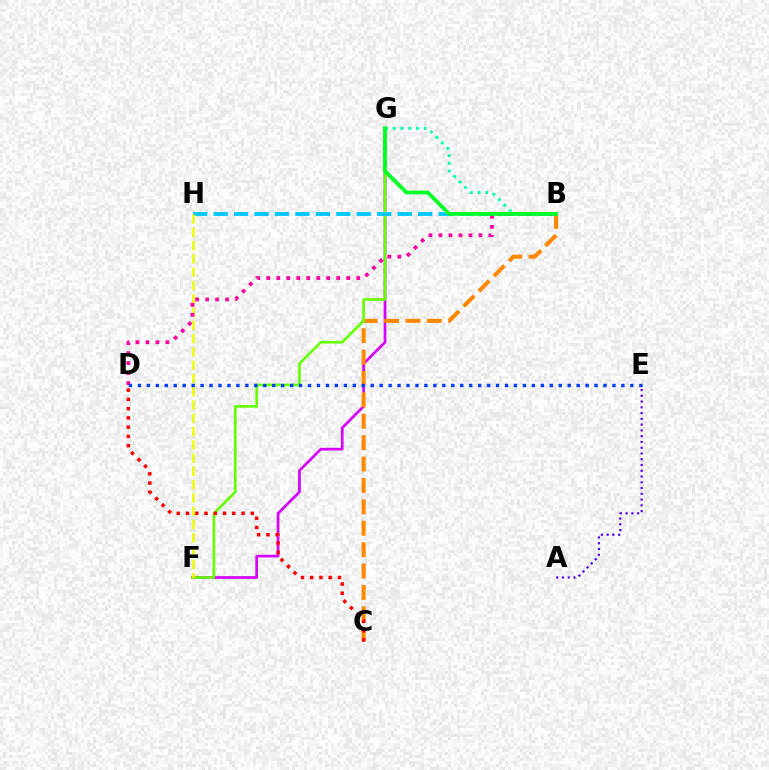{('F', 'G'): [{'color': '#d600ff', 'line_style': 'solid', 'thickness': 1.96}, {'color': '#66ff00', 'line_style': 'solid', 'thickness': 1.91}], ('A', 'E'): [{'color': '#4f00ff', 'line_style': 'dotted', 'thickness': 1.57}], ('B', 'C'): [{'color': '#ff8800', 'line_style': 'dashed', 'thickness': 2.91}], ('B', 'H'): [{'color': '#00c7ff', 'line_style': 'dashed', 'thickness': 2.78}], ('F', 'H'): [{'color': '#eeff00', 'line_style': 'dashed', 'thickness': 1.8}], ('B', 'D'): [{'color': '#ff00a0', 'line_style': 'dotted', 'thickness': 2.72}], ('B', 'G'): [{'color': '#00ffaf', 'line_style': 'dotted', 'thickness': 2.1}, {'color': '#00ff27', 'line_style': 'solid', 'thickness': 2.76}], ('D', 'E'): [{'color': '#003fff', 'line_style': 'dotted', 'thickness': 2.43}], ('C', 'D'): [{'color': '#ff0000', 'line_style': 'dotted', 'thickness': 2.51}]}